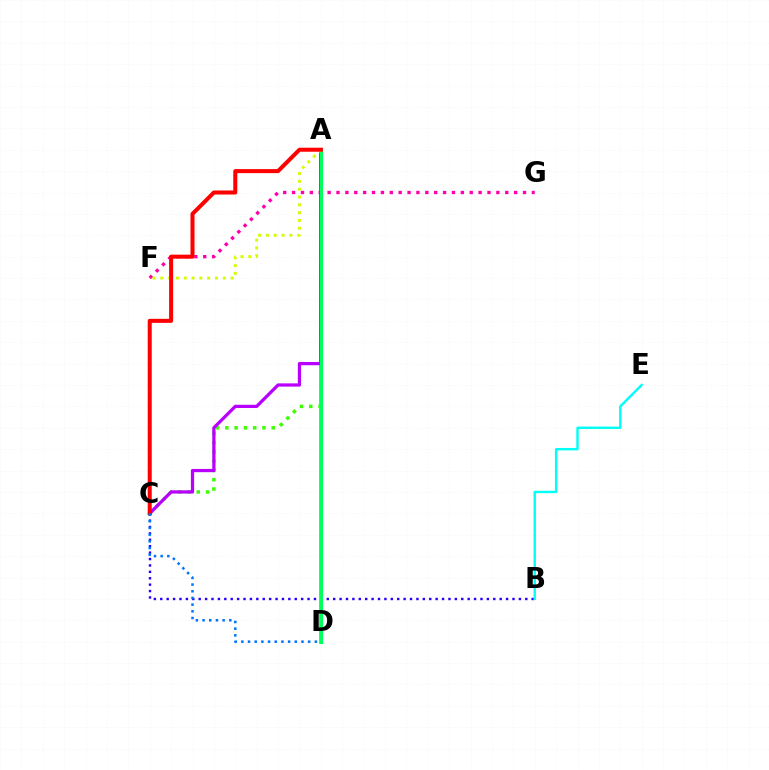{('B', 'C'): [{'color': '#2500ff', 'line_style': 'dotted', 'thickness': 1.74}], ('A', 'D'): [{'color': '#ff9400', 'line_style': 'solid', 'thickness': 2.72}, {'color': '#00ff5c', 'line_style': 'solid', 'thickness': 2.28}], ('B', 'E'): [{'color': '#00fff6', 'line_style': 'solid', 'thickness': 1.73}], ('A', 'C'): [{'color': '#3dff00', 'line_style': 'dotted', 'thickness': 2.52}, {'color': '#b900ff', 'line_style': 'solid', 'thickness': 2.34}, {'color': '#ff0000', 'line_style': 'solid', 'thickness': 2.9}], ('F', 'G'): [{'color': '#ff00ac', 'line_style': 'dotted', 'thickness': 2.41}], ('A', 'F'): [{'color': '#d1ff00', 'line_style': 'dotted', 'thickness': 2.12}], ('C', 'D'): [{'color': '#0074ff', 'line_style': 'dotted', 'thickness': 1.82}]}